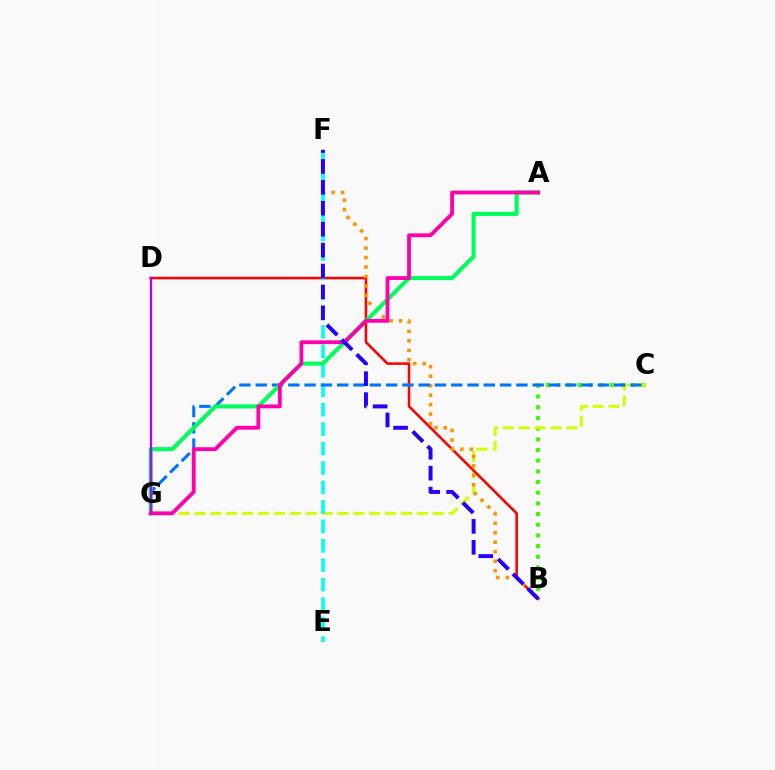{('B', 'C'): [{'color': '#3dff00', 'line_style': 'dotted', 'thickness': 2.9}], ('C', 'G'): [{'color': '#d1ff00', 'line_style': 'dashed', 'thickness': 2.16}, {'color': '#0074ff', 'line_style': 'dashed', 'thickness': 2.21}], ('B', 'D'): [{'color': '#ff0000', 'line_style': 'solid', 'thickness': 1.85}], ('B', 'F'): [{'color': '#ff9400', 'line_style': 'dotted', 'thickness': 2.58}, {'color': '#2500ff', 'line_style': 'dashed', 'thickness': 2.84}], ('E', 'F'): [{'color': '#00fff6', 'line_style': 'dashed', 'thickness': 2.64}], ('A', 'G'): [{'color': '#00ff5c', 'line_style': 'solid', 'thickness': 2.95}, {'color': '#ff00ac', 'line_style': 'solid', 'thickness': 2.75}], ('D', 'G'): [{'color': '#b900ff', 'line_style': 'solid', 'thickness': 1.69}]}